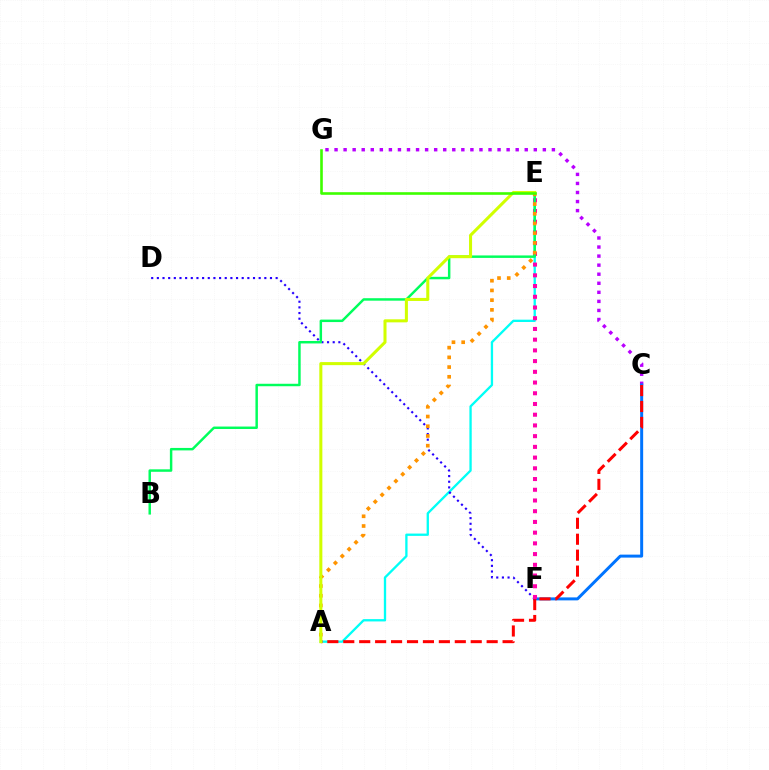{('C', 'G'): [{'color': '#b900ff', 'line_style': 'dotted', 'thickness': 2.46}], ('C', 'F'): [{'color': '#0074ff', 'line_style': 'solid', 'thickness': 2.15}], ('A', 'E'): [{'color': '#00fff6', 'line_style': 'solid', 'thickness': 1.67}, {'color': '#ff9400', 'line_style': 'dotted', 'thickness': 2.64}, {'color': '#d1ff00', 'line_style': 'solid', 'thickness': 2.19}], ('A', 'C'): [{'color': '#ff0000', 'line_style': 'dashed', 'thickness': 2.16}], ('D', 'F'): [{'color': '#2500ff', 'line_style': 'dotted', 'thickness': 1.54}], ('E', 'F'): [{'color': '#ff00ac', 'line_style': 'dotted', 'thickness': 2.91}], ('B', 'E'): [{'color': '#00ff5c', 'line_style': 'solid', 'thickness': 1.77}], ('E', 'G'): [{'color': '#3dff00', 'line_style': 'solid', 'thickness': 1.89}]}